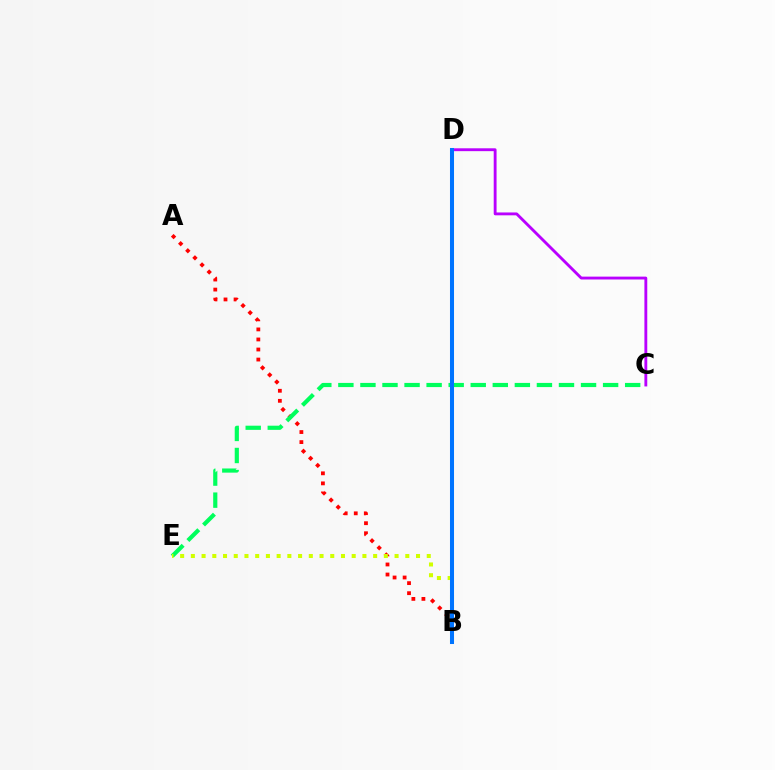{('A', 'B'): [{'color': '#ff0000', 'line_style': 'dotted', 'thickness': 2.73}], ('C', 'E'): [{'color': '#00ff5c', 'line_style': 'dashed', 'thickness': 3.0}], ('B', 'E'): [{'color': '#d1ff00', 'line_style': 'dotted', 'thickness': 2.91}], ('C', 'D'): [{'color': '#b900ff', 'line_style': 'solid', 'thickness': 2.06}], ('B', 'D'): [{'color': '#0074ff', 'line_style': 'solid', 'thickness': 2.91}]}